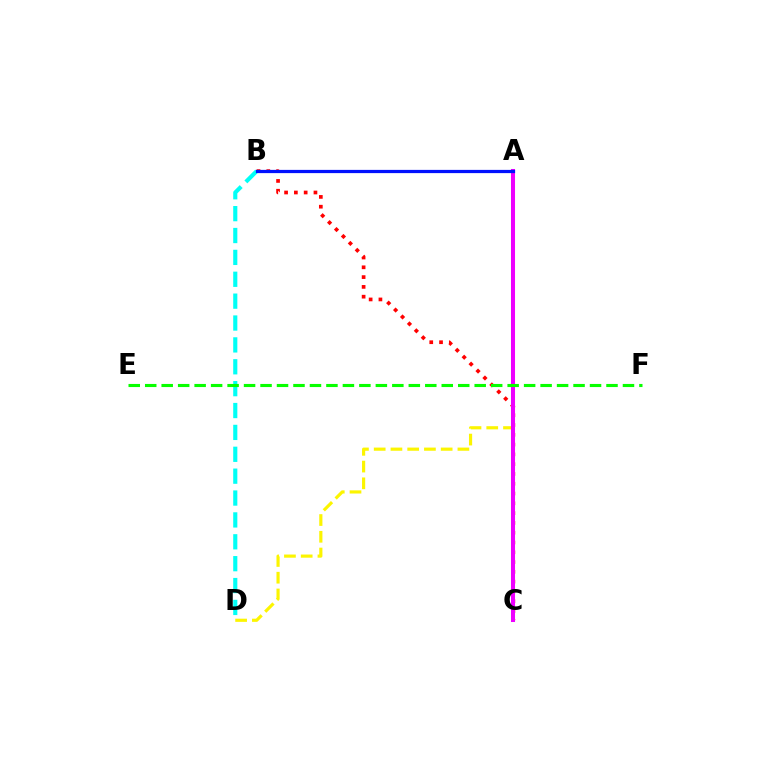{('A', 'D'): [{'color': '#fcf500', 'line_style': 'dashed', 'thickness': 2.27}], ('B', 'C'): [{'color': '#ff0000', 'line_style': 'dotted', 'thickness': 2.66}], ('A', 'C'): [{'color': '#ee00ff', 'line_style': 'solid', 'thickness': 2.91}], ('B', 'D'): [{'color': '#00fff6', 'line_style': 'dashed', 'thickness': 2.97}], ('E', 'F'): [{'color': '#08ff00', 'line_style': 'dashed', 'thickness': 2.24}], ('A', 'B'): [{'color': '#0010ff', 'line_style': 'solid', 'thickness': 2.32}]}